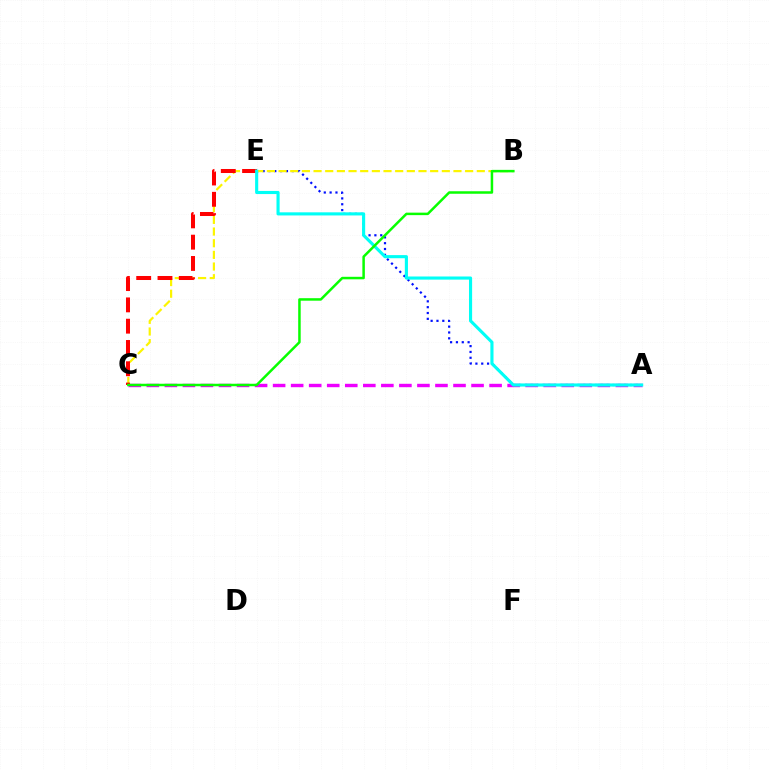{('A', 'E'): [{'color': '#0010ff', 'line_style': 'dotted', 'thickness': 1.59}, {'color': '#00fff6', 'line_style': 'solid', 'thickness': 2.25}], ('B', 'C'): [{'color': '#fcf500', 'line_style': 'dashed', 'thickness': 1.58}, {'color': '#08ff00', 'line_style': 'solid', 'thickness': 1.8}], ('A', 'C'): [{'color': '#ee00ff', 'line_style': 'dashed', 'thickness': 2.45}], ('C', 'E'): [{'color': '#ff0000', 'line_style': 'dashed', 'thickness': 2.89}]}